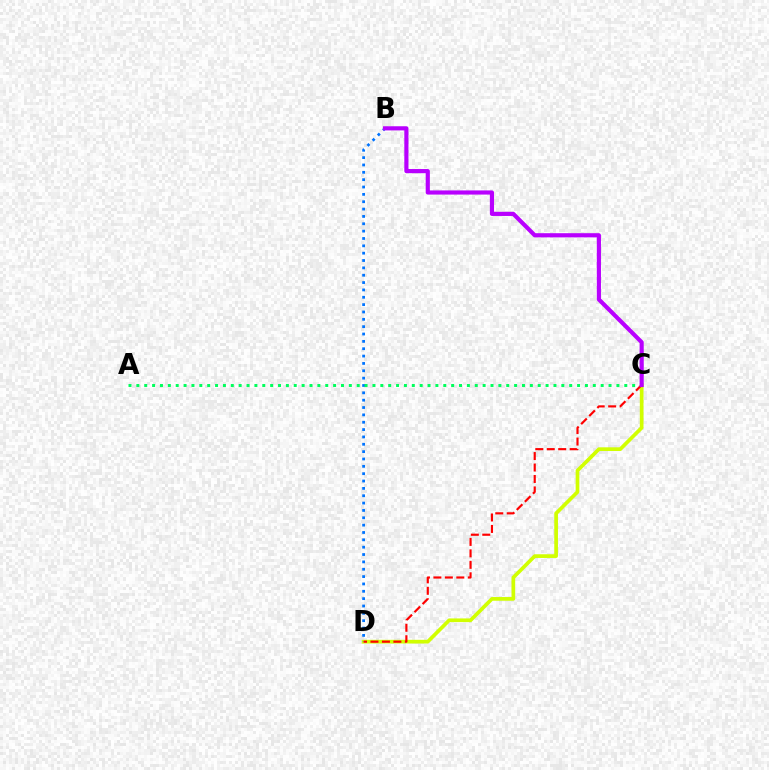{('C', 'D'): [{'color': '#d1ff00', 'line_style': 'solid', 'thickness': 2.66}, {'color': '#ff0000', 'line_style': 'dashed', 'thickness': 1.56}], ('B', 'D'): [{'color': '#0074ff', 'line_style': 'dotted', 'thickness': 2.0}], ('A', 'C'): [{'color': '#00ff5c', 'line_style': 'dotted', 'thickness': 2.14}], ('B', 'C'): [{'color': '#b900ff', 'line_style': 'solid', 'thickness': 2.99}]}